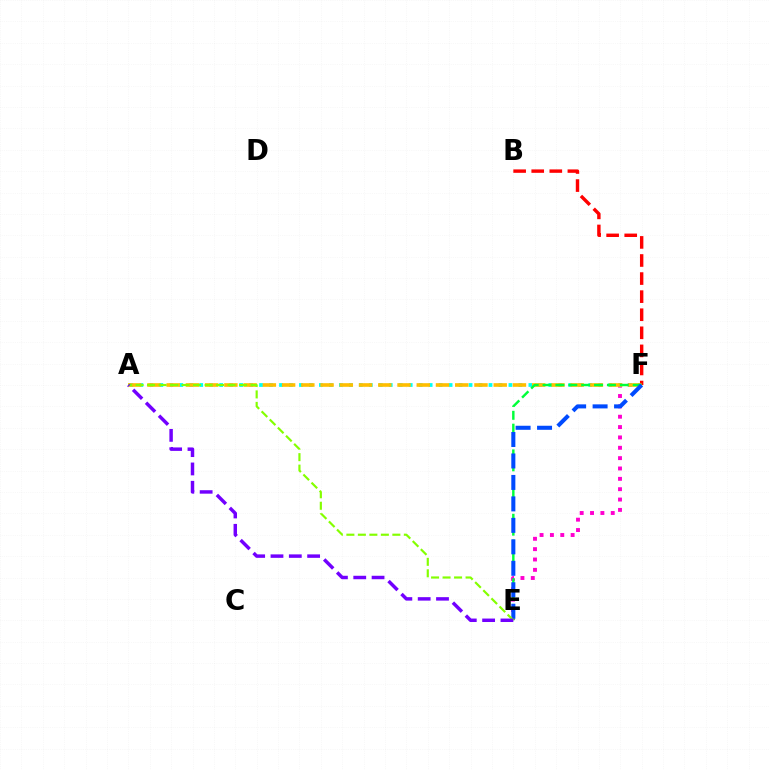{('E', 'F'): [{'color': '#ff00cf', 'line_style': 'dotted', 'thickness': 2.81}, {'color': '#00ff39', 'line_style': 'dashed', 'thickness': 1.75}, {'color': '#004bff', 'line_style': 'dashed', 'thickness': 2.92}], ('A', 'F'): [{'color': '#00fff6', 'line_style': 'dotted', 'thickness': 2.71}, {'color': '#ffbd00', 'line_style': 'dashed', 'thickness': 2.61}], ('B', 'F'): [{'color': '#ff0000', 'line_style': 'dashed', 'thickness': 2.46}], ('A', 'E'): [{'color': '#84ff00', 'line_style': 'dashed', 'thickness': 1.56}, {'color': '#7200ff', 'line_style': 'dashed', 'thickness': 2.49}]}